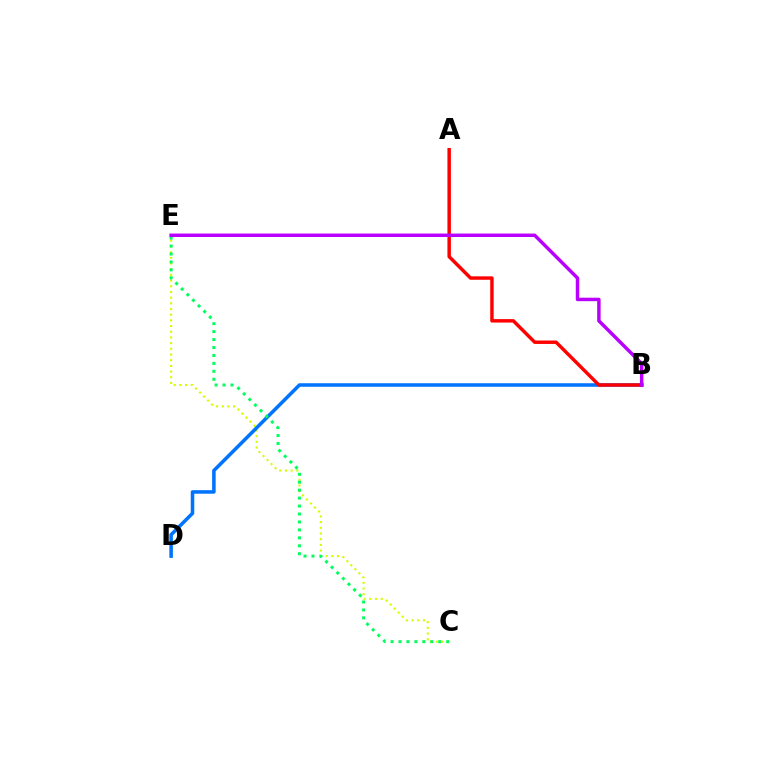{('C', 'E'): [{'color': '#d1ff00', 'line_style': 'dotted', 'thickness': 1.54}, {'color': '#00ff5c', 'line_style': 'dotted', 'thickness': 2.16}], ('B', 'D'): [{'color': '#0074ff', 'line_style': 'solid', 'thickness': 2.55}], ('A', 'B'): [{'color': '#ff0000', 'line_style': 'solid', 'thickness': 2.48}], ('B', 'E'): [{'color': '#b900ff', 'line_style': 'solid', 'thickness': 2.49}]}